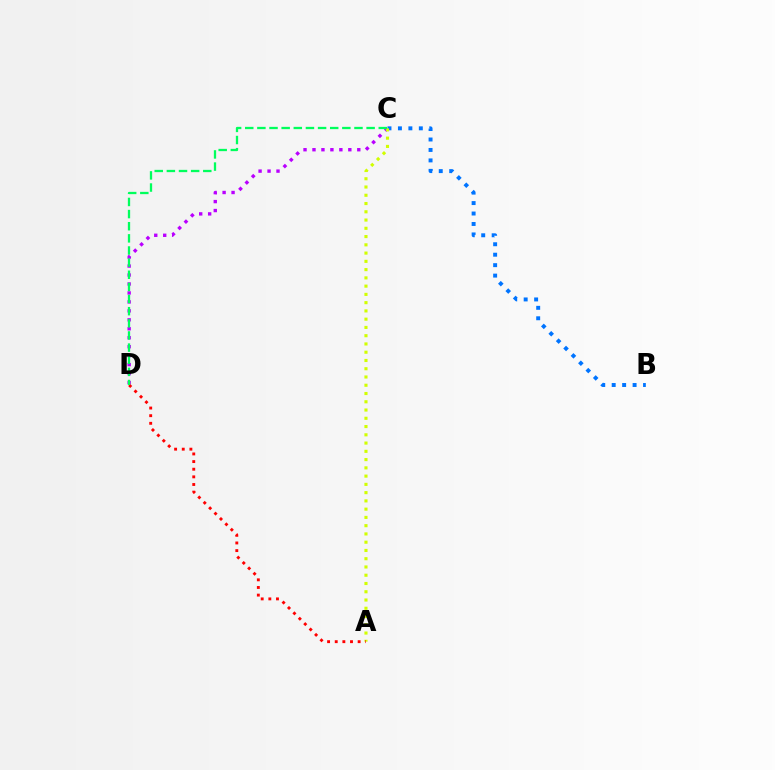{('B', 'C'): [{'color': '#0074ff', 'line_style': 'dotted', 'thickness': 2.84}], ('C', 'D'): [{'color': '#b900ff', 'line_style': 'dotted', 'thickness': 2.43}, {'color': '#00ff5c', 'line_style': 'dashed', 'thickness': 1.65}], ('A', 'C'): [{'color': '#d1ff00', 'line_style': 'dotted', 'thickness': 2.24}], ('A', 'D'): [{'color': '#ff0000', 'line_style': 'dotted', 'thickness': 2.08}]}